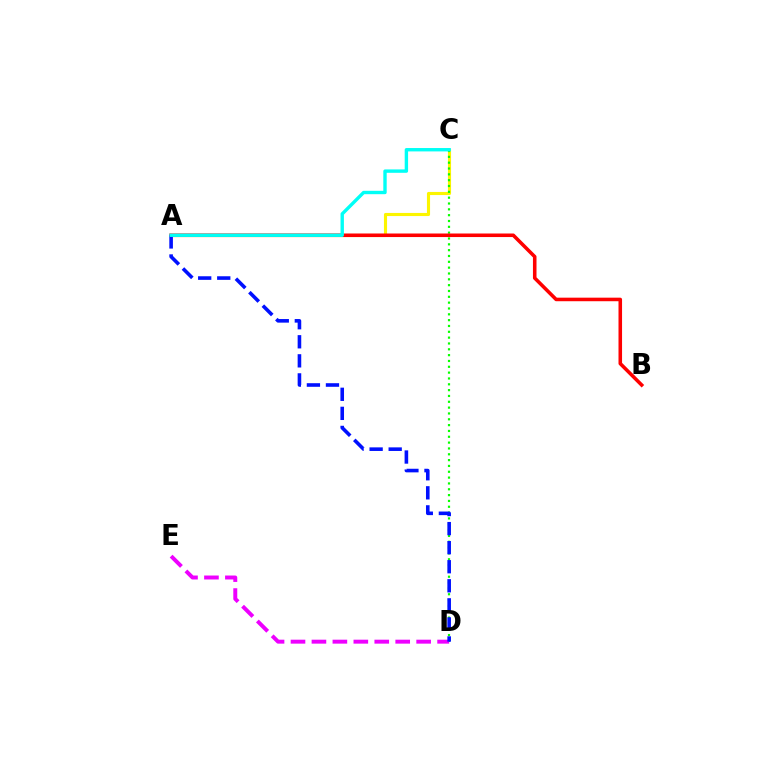{('A', 'C'): [{'color': '#fcf500', 'line_style': 'solid', 'thickness': 2.24}, {'color': '#00fff6', 'line_style': 'solid', 'thickness': 2.44}], ('C', 'D'): [{'color': '#08ff00', 'line_style': 'dotted', 'thickness': 1.58}], ('A', 'B'): [{'color': '#ff0000', 'line_style': 'solid', 'thickness': 2.56}], ('D', 'E'): [{'color': '#ee00ff', 'line_style': 'dashed', 'thickness': 2.85}], ('A', 'D'): [{'color': '#0010ff', 'line_style': 'dashed', 'thickness': 2.59}]}